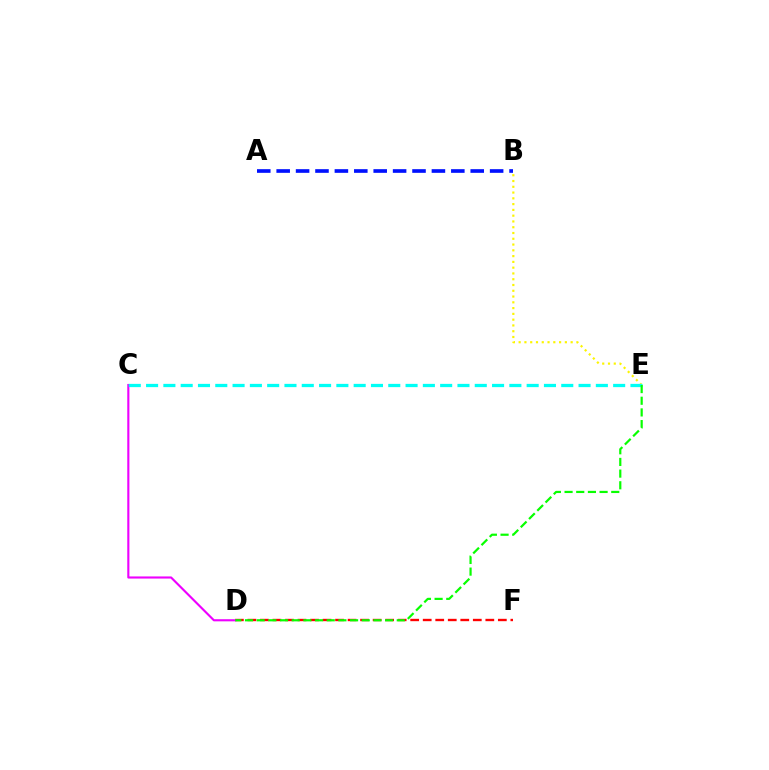{('B', 'E'): [{'color': '#fcf500', 'line_style': 'dotted', 'thickness': 1.57}], ('D', 'F'): [{'color': '#ff0000', 'line_style': 'dashed', 'thickness': 1.7}], ('C', 'D'): [{'color': '#ee00ff', 'line_style': 'solid', 'thickness': 1.53}], ('A', 'B'): [{'color': '#0010ff', 'line_style': 'dashed', 'thickness': 2.64}], ('C', 'E'): [{'color': '#00fff6', 'line_style': 'dashed', 'thickness': 2.35}], ('D', 'E'): [{'color': '#08ff00', 'line_style': 'dashed', 'thickness': 1.59}]}